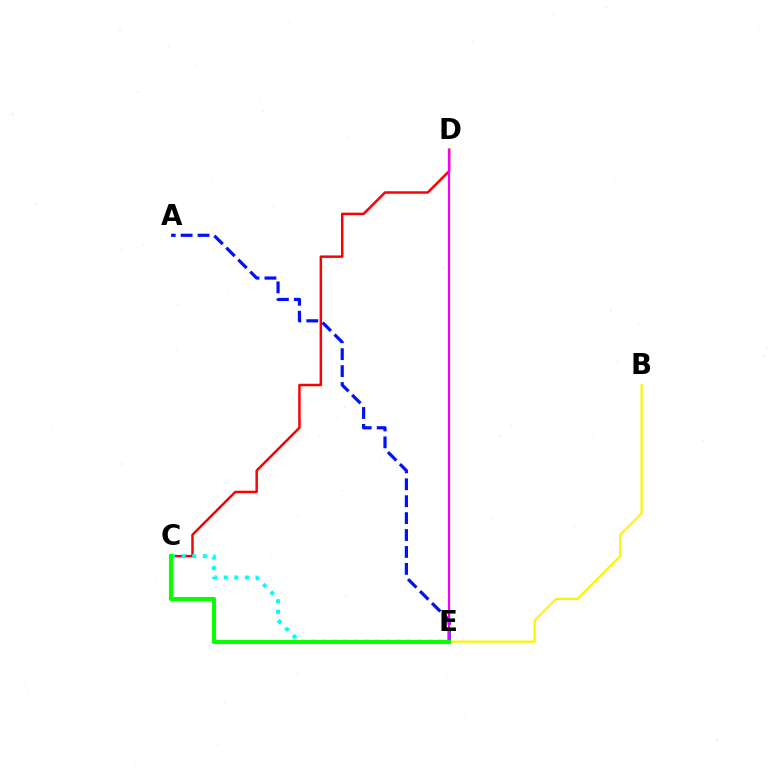{('C', 'D'): [{'color': '#ff0000', 'line_style': 'solid', 'thickness': 1.79}], ('A', 'E'): [{'color': '#0010ff', 'line_style': 'dashed', 'thickness': 2.3}], ('B', 'E'): [{'color': '#fcf500', 'line_style': 'solid', 'thickness': 1.61}], ('D', 'E'): [{'color': '#ee00ff', 'line_style': 'solid', 'thickness': 1.56}], ('C', 'E'): [{'color': '#00fff6', 'line_style': 'dotted', 'thickness': 2.87}, {'color': '#08ff00', 'line_style': 'solid', 'thickness': 2.93}]}